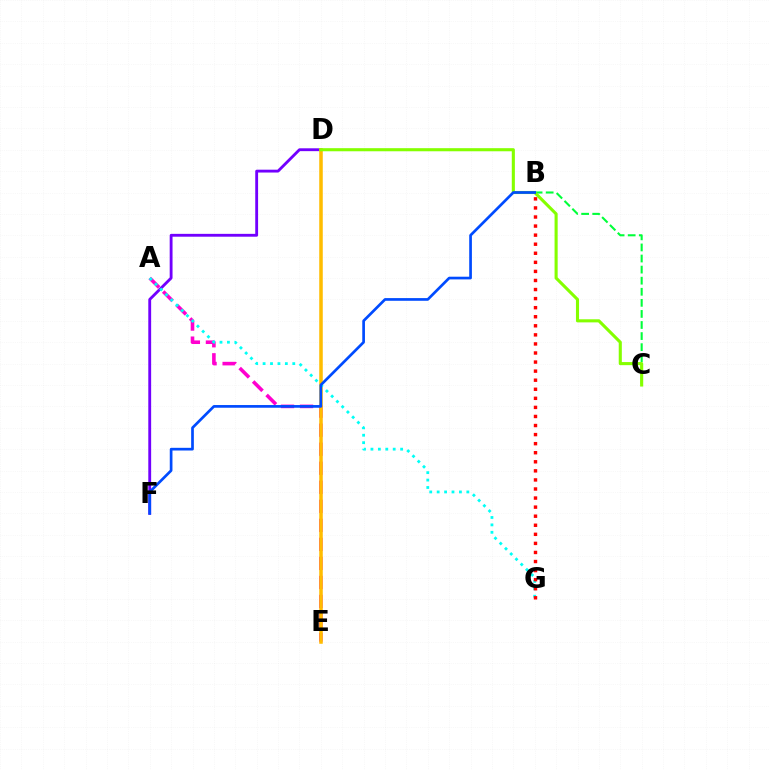{('D', 'F'): [{'color': '#7200ff', 'line_style': 'solid', 'thickness': 2.05}], ('A', 'E'): [{'color': '#ff00cf', 'line_style': 'dashed', 'thickness': 2.59}], ('B', 'C'): [{'color': '#00ff39', 'line_style': 'dashed', 'thickness': 1.51}], ('D', 'E'): [{'color': '#ffbd00', 'line_style': 'solid', 'thickness': 2.54}], ('A', 'G'): [{'color': '#00fff6', 'line_style': 'dotted', 'thickness': 2.02}], ('C', 'D'): [{'color': '#84ff00', 'line_style': 'solid', 'thickness': 2.23}], ('B', 'F'): [{'color': '#004bff', 'line_style': 'solid', 'thickness': 1.94}], ('B', 'G'): [{'color': '#ff0000', 'line_style': 'dotted', 'thickness': 2.46}]}